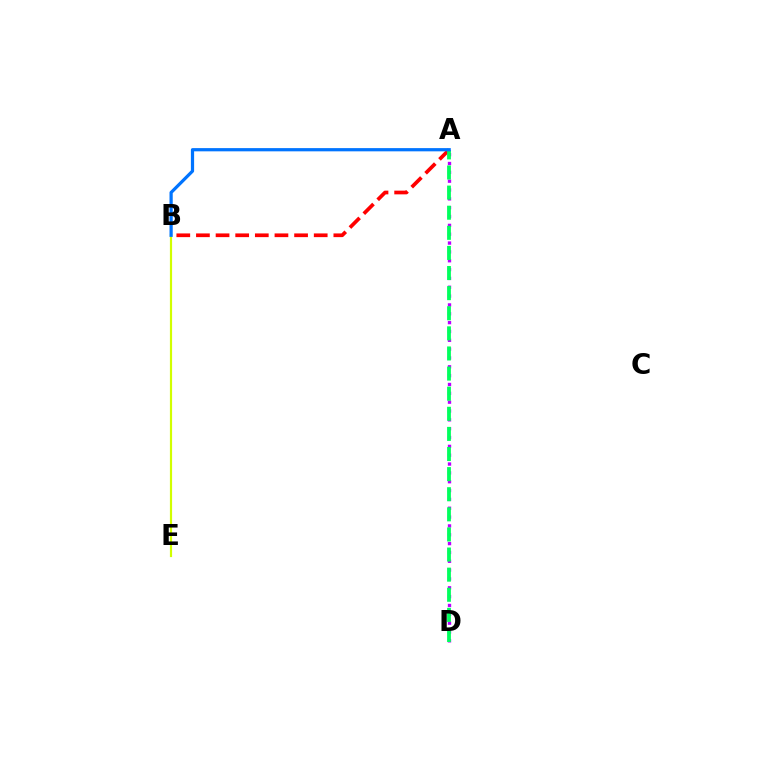{('B', 'E'): [{'color': '#d1ff00', 'line_style': 'solid', 'thickness': 1.57}], ('A', 'D'): [{'color': '#b900ff', 'line_style': 'dotted', 'thickness': 2.4}, {'color': '#00ff5c', 'line_style': 'dashed', 'thickness': 2.73}], ('A', 'B'): [{'color': '#ff0000', 'line_style': 'dashed', 'thickness': 2.67}, {'color': '#0074ff', 'line_style': 'solid', 'thickness': 2.32}]}